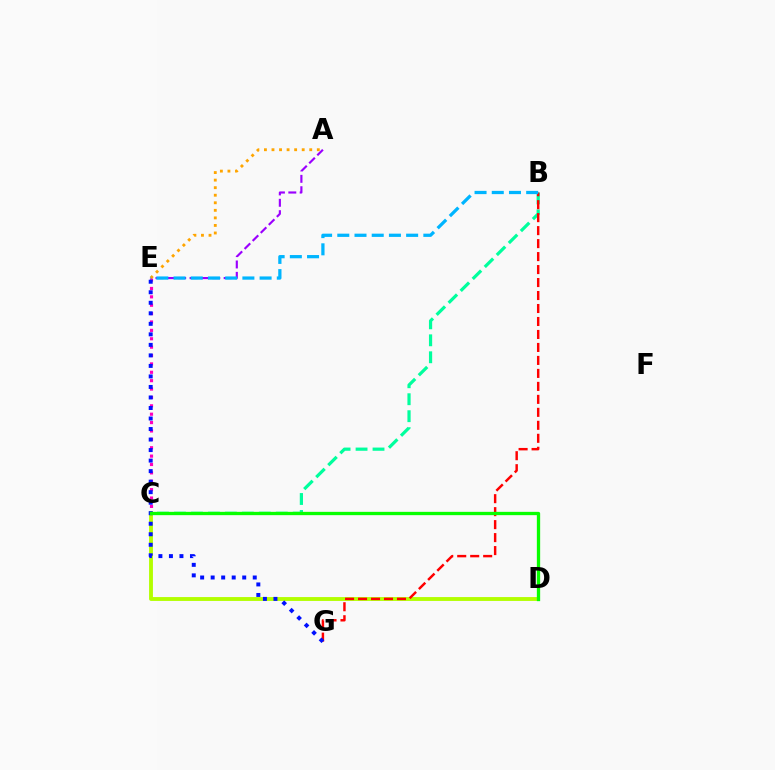{('B', 'C'): [{'color': '#00ff9d', 'line_style': 'dashed', 'thickness': 2.31}], ('C', 'D'): [{'color': '#b3ff00', 'line_style': 'solid', 'thickness': 2.78}, {'color': '#08ff00', 'line_style': 'solid', 'thickness': 2.38}], ('C', 'E'): [{'color': '#ff00bd', 'line_style': 'dotted', 'thickness': 2.28}], ('A', 'E'): [{'color': '#9b00ff', 'line_style': 'dashed', 'thickness': 1.54}, {'color': '#ffa500', 'line_style': 'dotted', 'thickness': 2.05}], ('B', 'G'): [{'color': '#ff0000', 'line_style': 'dashed', 'thickness': 1.76}], ('E', 'G'): [{'color': '#0010ff', 'line_style': 'dotted', 'thickness': 2.86}], ('B', 'E'): [{'color': '#00b5ff', 'line_style': 'dashed', 'thickness': 2.34}]}